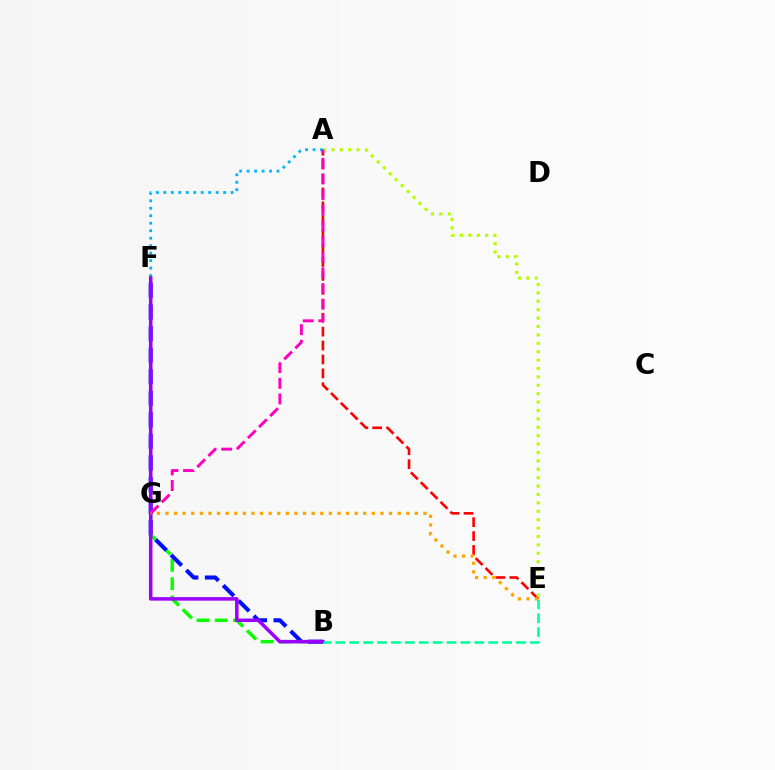{('B', 'G'): [{'color': '#08ff00', 'line_style': 'dashed', 'thickness': 2.48}], ('A', 'E'): [{'color': '#ff0000', 'line_style': 'dashed', 'thickness': 1.89}, {'color': '#b3ff00', 'line_style': 'dotted', 'thickness': 2.28}], ('B', 'F'): [{'color': '#0010ff', 'line_style': 'dashed', 'thickness': 2.93}, {'color': '#9b00ff', 'line_style': 'solid', 'thickness': 2.53}], ('A', 'G'): [{'color': '#00b5ff', 'line_style': 'dotted', 'thickness': 2.03}, {'color': '#ff00bd', 'line_style': 'dashed', 'thickness': 2.13}], ('B', 'E'): [{'color': '#00ff9d', 'line_style': 'dashed', 'thickness': 1.89}], ('E', 'G'): [{'color': '#ffa500', 'line_style': 'dotted', 'thickness': 2.34}]}